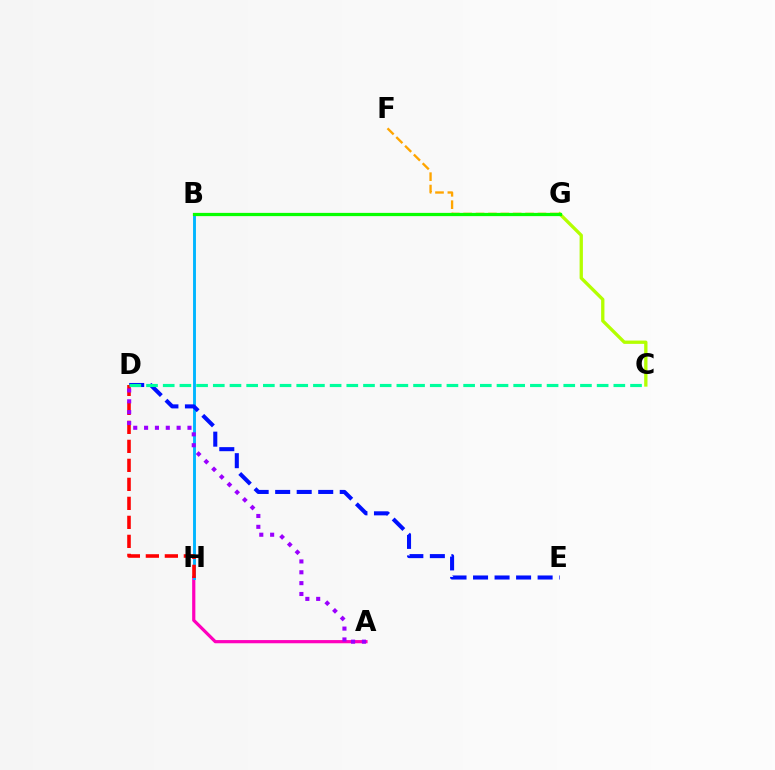{('A', 'H'): [{'color': '#ff00bd', 'line_style': 'solid', 'thickness': 2.3}], ('B', 'H'): [{'color': '#00b5ff', 'line_style': 'solid', 'thickness': 2.08}], ('D', 'E'): [{'color': '#0010ff', 'line_style': 'dashed', 'thickness': 2.92}], ('D', 'H'): [{'color': '#ff0000', 'line_style': 'dashed', 'thickness': 2.58}], ('C', 'G'): [{'color': '#b3ff00', 'line_style': 'solid', 'thickness': 2.38}], ('C', 'D'): [{'color': '#00ff9d', 'line_style': 'dashed', 'thickness': 2.27}], ('A', 'D'): [{'color': '#9b00ff', 'line_style': 'dotted', 'thickness': 2.95}], ('F', 'G'): [{'color': '#ffa500', 'line_style': 'dashed', 'thickness': 1.68}], ('B', 'G'): [{'color': '#08ff00', 'line_style': 'solid', 'thickness': 2.33}]}